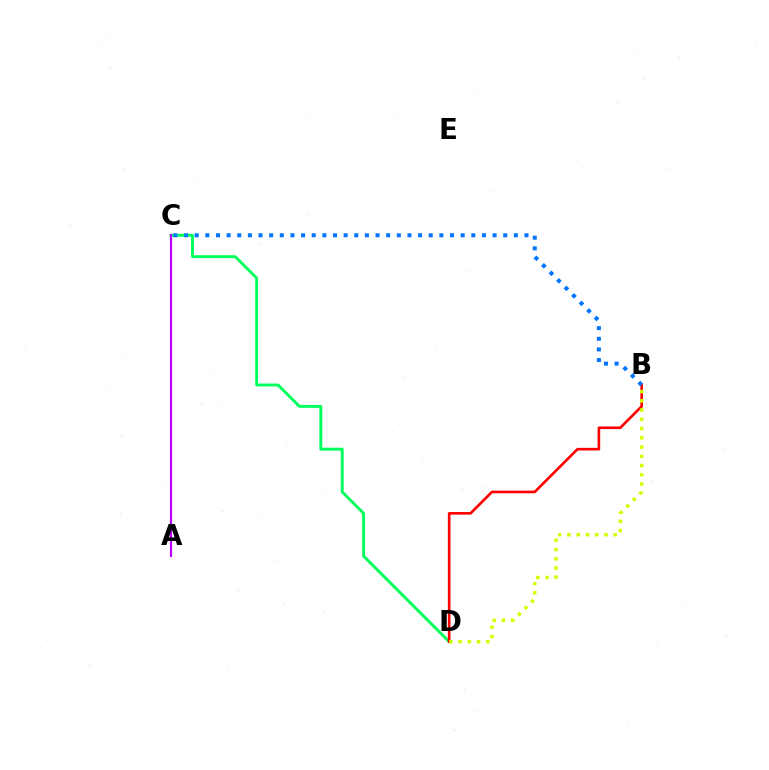{('C', 'D'): [{'color': '#00ff5c', 'line_style': 'solid', 'thickness': 2.09}], ('A', 'C'): [{'color': '#b900ff', 'line_style': 'solid', 'thickness': 1.56}], ('B', 'D'): [{'color': '#ff0000', 'line_style': 'solid', 'thickness': 1.9}, {'color': '#d1ff00', 'line_style': 'dotted', 'thickness': 2.51}], ('B', 'C'): [{'color': '#0074ff', 'line_style': 'dotted', 'thickness': 2.89}]}